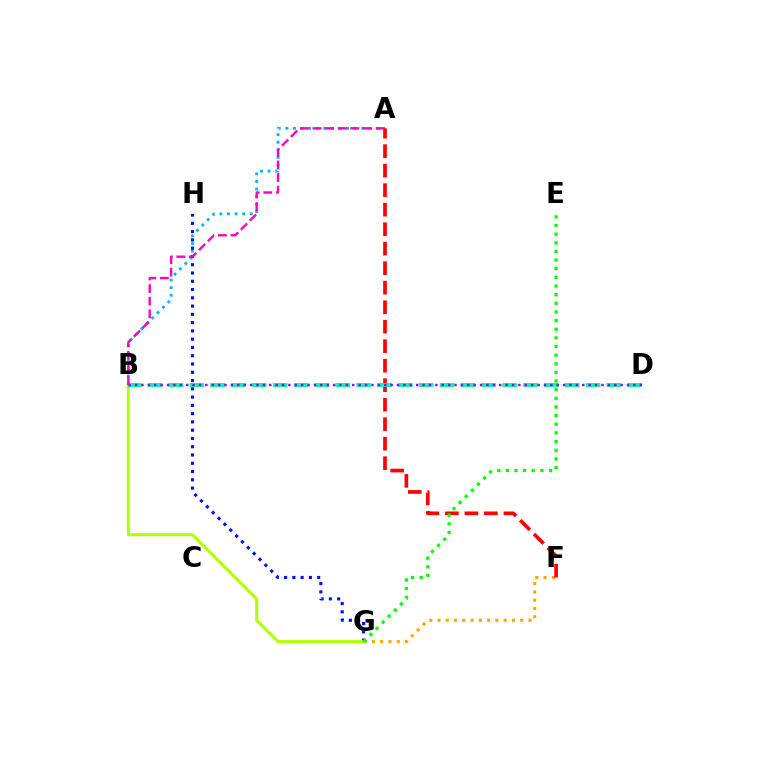{('F', 'G'): [{'color': '#ffa500', 'line_style': 'dotted', 'thickness': 2.25}], ('A', 'B'): [{'color': '#00b5ff', 'line_style': 'dotted', 'thickness': 2.06}, {'color': '#ff00bd', 'line_style': 'dashed', 'thickness': 1.71}], ('A', 'F'): [{'color': '#ff0000', 'line_style': 'dashed', 'thickness': 2.65}], ('G', 'H'): [{'color': '#0010ff', 'line_style': 'dotted', 'thickness': 2.25}], ('B', 'G'): [{'color': '#b3ff00', 'line_style': 'solid', 'thickness': 2.17}], ('E', 'G'): [{'color': '#08ff00', 'line_style': 'dotted', 'thickness': 2.35}], ('B', 'D'): [{'color': '#00ff9d', 'line_style': 'dashed', 'thickness': 2.83}, {'color': '#9b00ff', 'line_style': 'dotted', 'thickness': 1.74}]}